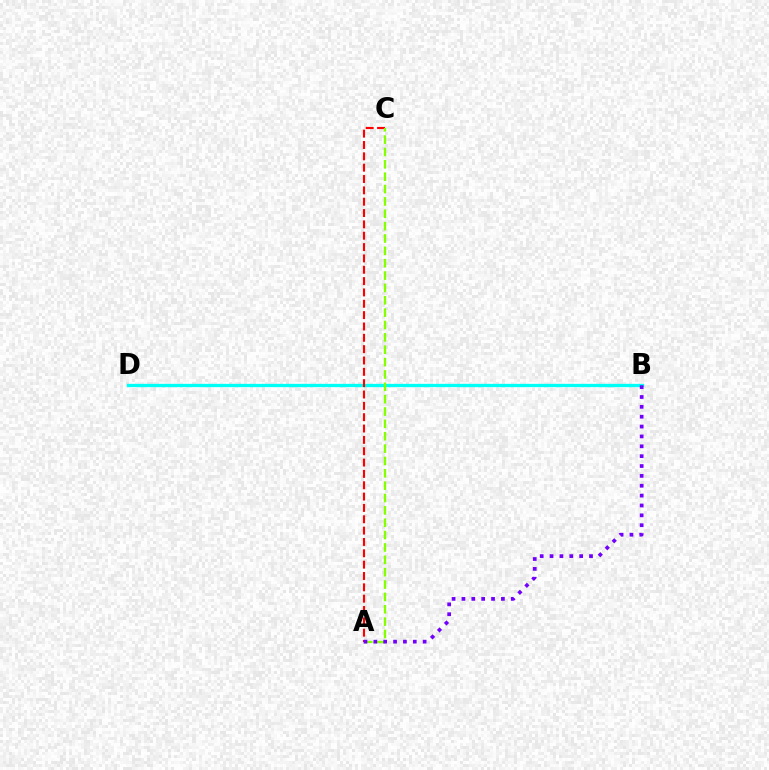{('B', 'D'): [{'color': '#00fff6', 'line_style': 'solid', 'thickness': 2.39}], ('A', 'C'): [{'color': '#ff0000', 'line_style': 'dashed', 'thickness': 1.54}, {'color': '#84ff00', 'line_style': 'dashed', 'thickness': 1.68}], ('A', 'B'): [{'color': '#7200ff', 'line_style': 'dotted', 'thickness': 2.68}]}